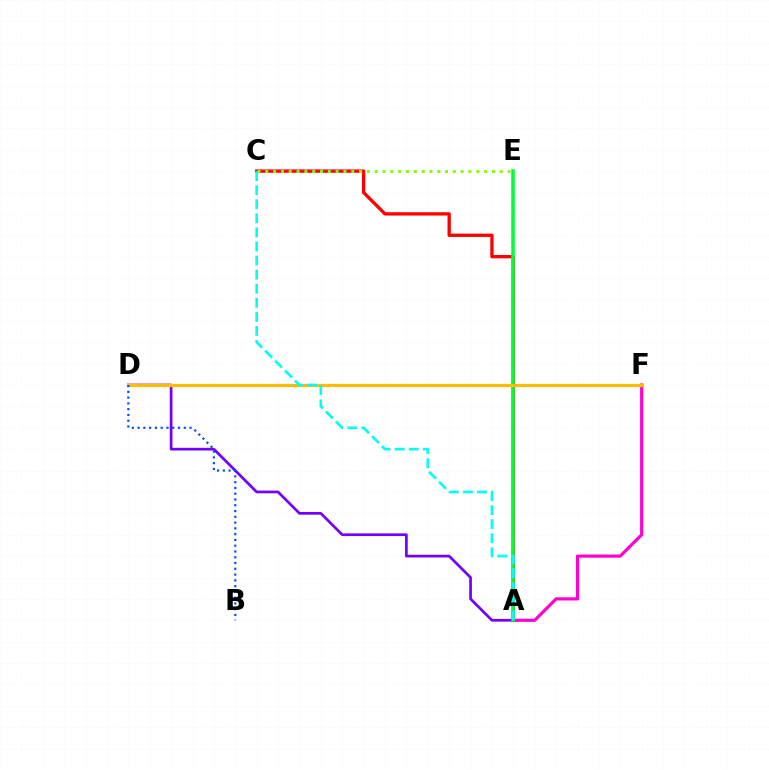{('A', 'F'): [{'color': '#ff00cf', 'line_style': 'solid', 'thickness': 2.28}], ('A', 'D'): [{'color': '#7200ff', 'line_style': 'solid', 'thickness': 1.94}], ('A', 'C'): [{'color': '#ff0000', 'line_style': 'solid', 'thickness': 2.39}, {'color': '#00fff6', 'line_style': 'dashed', 'thickness': 1.91}], ('A', 'E'): [{'color': '#00ff39', 'line_style': 'solid', 'thickness': 2.54}], ('C', 'E'): [{'color': '#84ff00', 'line_style': 'dotted', 'thickness': 2.12}], ('D', 'F'): [{'color': '#ffbd00', 'line_style': 'solid', 'thickness': 2.32}], ('B', 'D'): [{'color': '#004bff', 'line_style': 'dotted', 'thickness': 1.57}]}